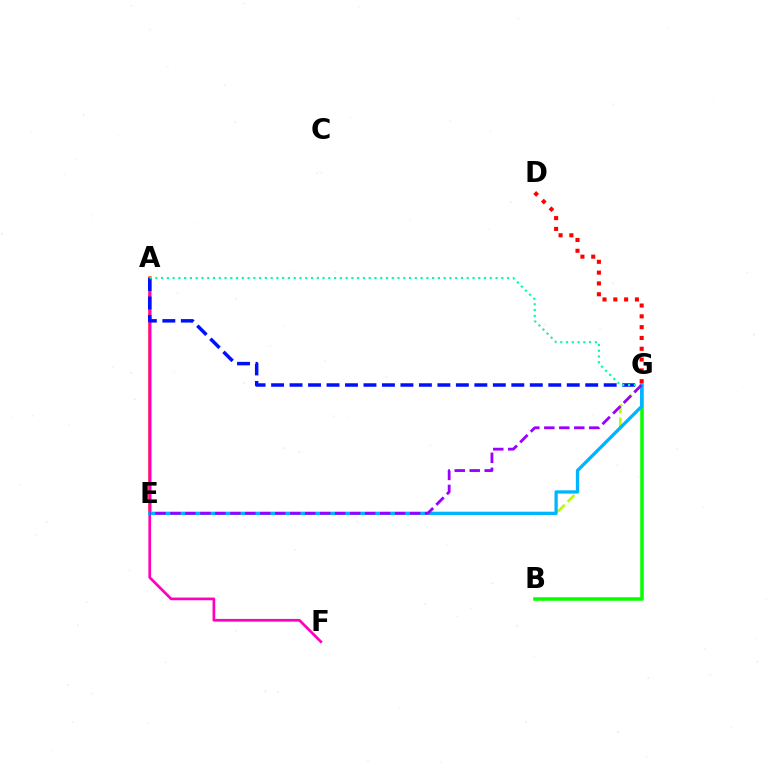{('B', 'G'): [{'color': '#08ff00', 'line_style': 'solid', 'thickness': 2.55}], ('D', 'G'): [{'color': '#ff0000', 'line_style': 'dotted', 'thickness': 2.94}], ('A', 'E'): [{'color': '#ffa500', 'line_style': 'solid', 'thickness': 2.76}], ('E', 'G'): [{'color': '#b3ff00', 'line_style': 'dashed', 'thickness': 1.87}, {'color': '#00b5ff', 'line_style': 'solid', 'thickness': 2.36}, {'color': '#9b00ff', 'line_style': 'dashed', 'thickness': 2.03}], ('A', 'F'): [{'color': '#ff00bd', 'line_style': 'solid', 'thickness': 1.95}], ('A', 'G'): [{'color': '#0010ff', 'line_style': 'dashed', 'thickness': 2.51}, {'color': '#00ff9d', 'line_style': 'dotted', 'thickness': 1.57}]}